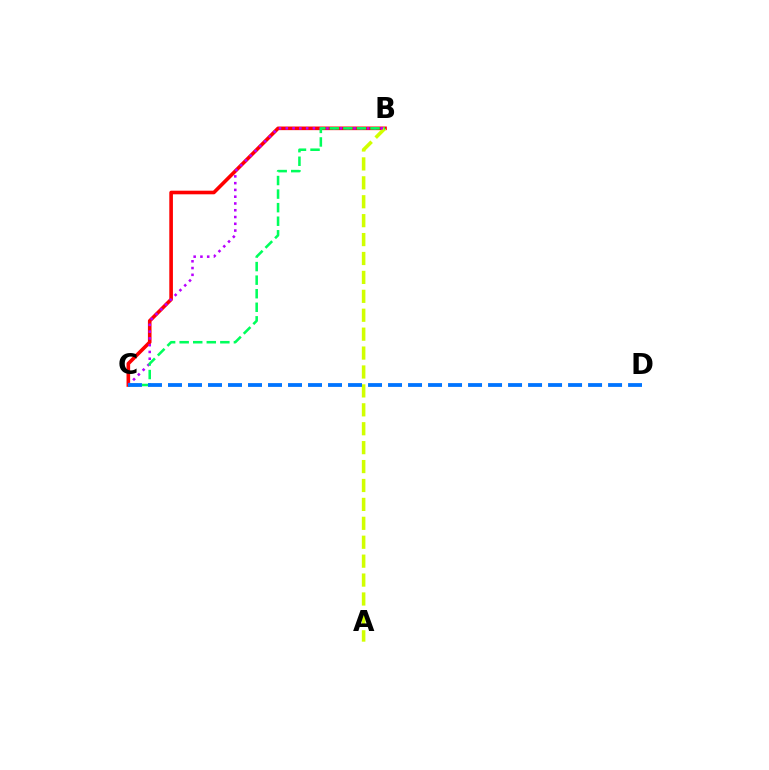{('B', 'C'): [{'color': '#ff0000', 'line_style': 'solid', 'thickness': 2.6}, {'color': '#b900ff', 'line_style': 'dotted', 'thickness': 1.84}, {'color': '#00ff5c', 'line_style': 'dashed', 'thickness': 1.84}], ('A', 'B'): [{'color': '#d1ff00', 'line_style': 'dashed', 'thickness': 2.57}], ('C', 'D'): [{'color': '#0074ff', 'line_style': 'dashed', 'thickness': 2.72}]}